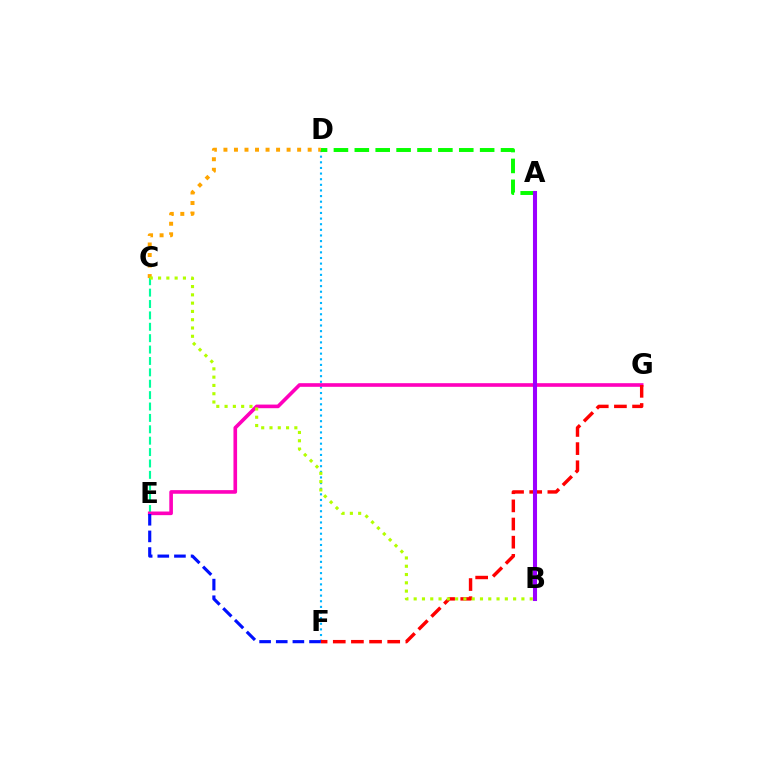{('C', 'E'): [{'color': '#00ff9d', 'line_style': 'dashed', 'thickness': 1.55}], ('D', 'F'): [{'color': '#00b5ff', 'line_style': 'dotted', 'thickness': 1.53}], ('E', 'G'): [{'color': '#ff00bd', 'line_style': 'solid', 'thickness': 2.61}], ('A', 'D'): [{'color': '#08ff00', 'line_style': 'dashed', 'thickness': 2.84}], ('F', 'G'): [{'color': '#ff0000', 'line_style': 'dashed', 'thickness': 2.47}], ('C', 'D'): [{'color': '#ffa500', 'line_style': 'dotted', 'thickness': 2.86}], ('A', 'B'): [{'color': '#9b00ff', 'line_style': 'solid', 'thickness': 2.93}], ('B', 'C'): [{'color': '#b3ff00', 'line_style': 'dotted', 'thickness': 2.25}], ('E', 'F'): [{'color': '#0010ff', 'line_style': 'dashed', 'thickness': 2.26}]}